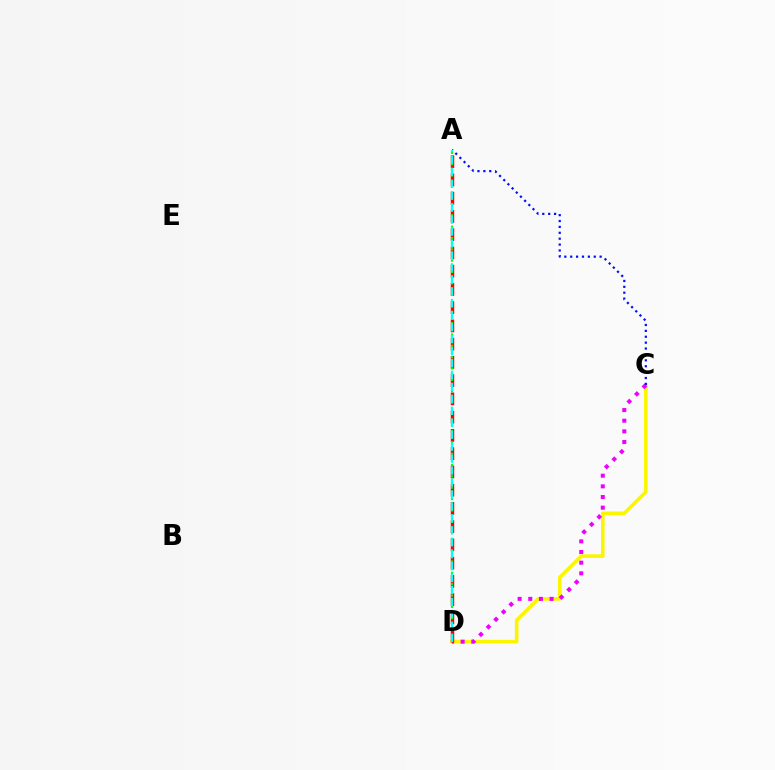{('C', 'D'): [{'color': '#fcf500', 'line_style': 'solid', 'thickness': 2.6}, {'color': '#ee00ff', 'line_style': 'dotted', 'thickness': 2.9}], ('A', 'D'): [{'color': '#ff0000', 'line_style': 'dashed', 'thickness': 2.48}, {'color': '#08ff00', 'line_style': 'dotted', 'thickness': 1.54}, {'color': '#00fff6', 'line_style': 'dashed', 'thickness': 1.62}], ('A', 'C'): [{'color': '#0010ff', 'line_style': 'dotted', 'thickness': 1.6}]}